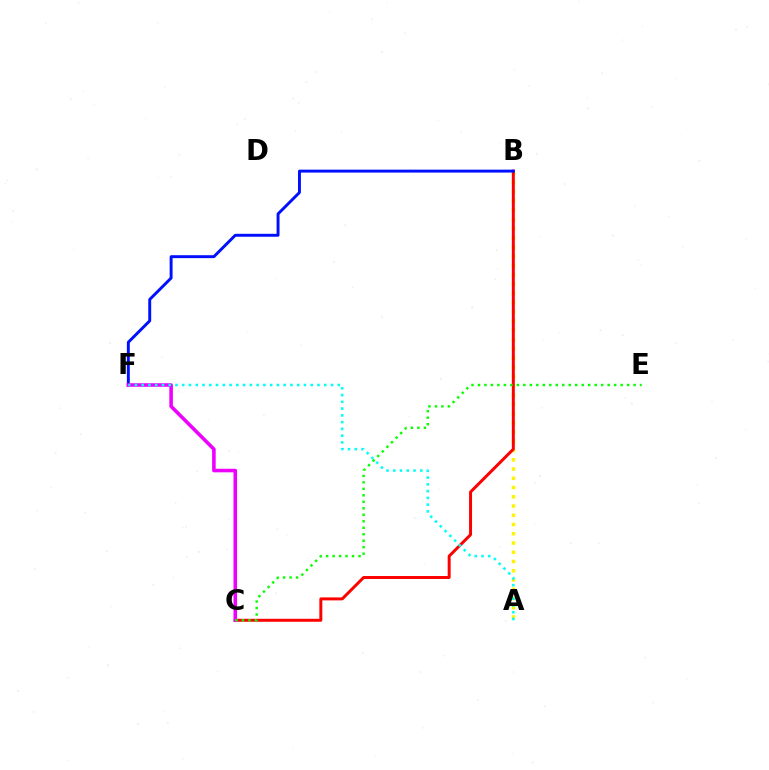{('A', 'B'): [{'color': '#fcf500', 'line_style': 'dotted', 'thickness': 2.51}], ('B', 'C'): [{'color': '#ff0000', 'line_style': 'solid', 'thickness': 2.14}], ('B', 'F'): [{'color': '#0010ff', 'line_style': 'solid', 'thickness': 2.11}], ('C', 'F'): [{'color': '#ee00ff', 'line_style': 'solid', 'thickness': 2.57}], ('A', 'F'): [{'color': '#00fff6', 'line_style': 'dotted', 'thickness': 1.84}], ('C', 'E'): [{'color': '#08ff00', 'line_style': 'dotted', 'thickness': 1.76}]}